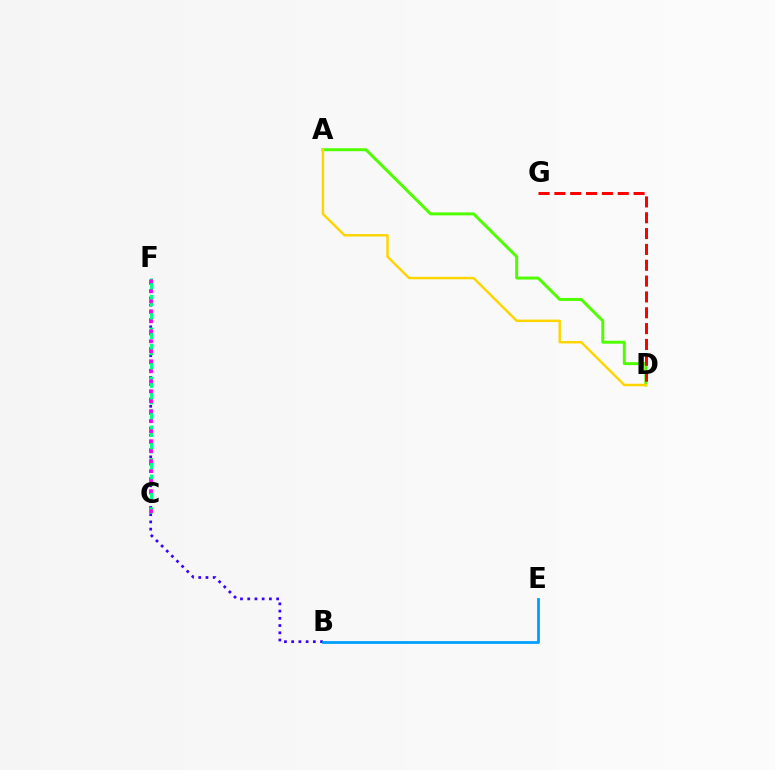{('A', 'D'): [{'color': '#4fff00', 'line_style': 'solid', 'thickness': 2.14}, {'color': '#ffd500', 'line_style': 'solid', 'thickness': 1.78}], ('B', 'F'): [{'color': '#3700ff', 'line_style': 'dotted', 'thickness': 1.96}], ('C', 'F'): [{'color': '#00ff86', 'line_style': 'dashed', 'thickness': 2.22}, {'color': '#ff00ed', 'line_style': 'dotted', 'thickness': 2.71}], ('B', 'E'): [{'color': '#009eff', 'line_style': 'solid', 'thickness': 2.0}], ('D', 'G'): [{'color': '#ff0000', 'line_style': 'dashed', 'thickness': 2.15}]}